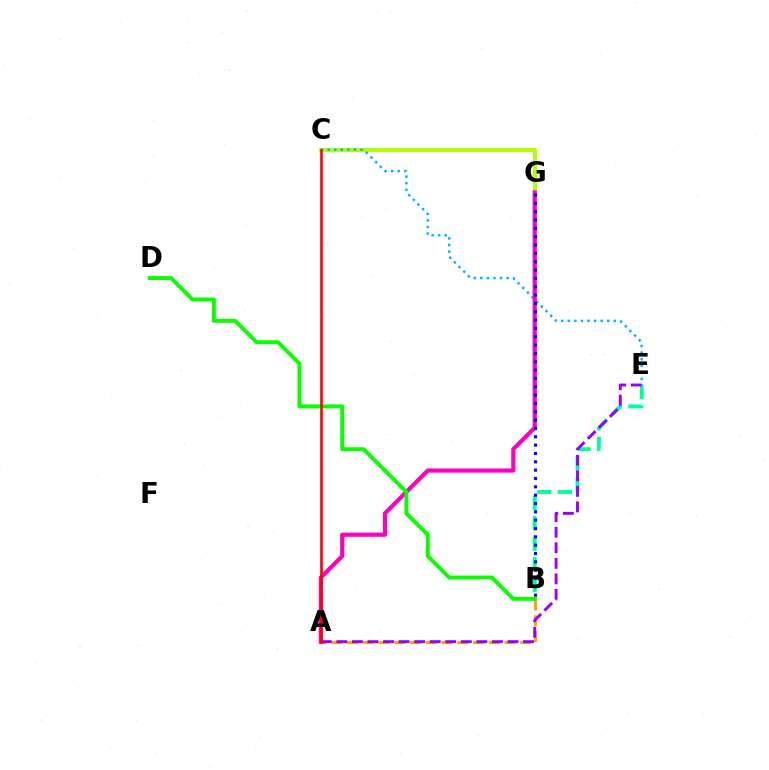{('C', 'G'): [{'color': '#b3ff00', 'line_style': 'solid', 'thickness': 2.83}], ('C', 'E'): [{'color': '#00b5ff', 'line_style': 'dotted', 'thickness': 1.79}], ('A', 'G'): [{'color': '#ff00bd', 'line_style': 'solid', 'thickness': 3.0}], ('A', 'B'): [{'color': '#ffa500', 'line_style': 'dashed', 'thickness': 2.14}], ('B', 'E'): [{'color': '#00ff9d', 'line_style': 'dashed', 'thickness': 2.79}], ('A', 'E'): [{'color': '#9b00ff', 'line_style': 'dashed', 'thickness': 2.11}], ('B', 'G'): [{'color': '#0010ff', 'line_style': 'dotted', 'thickness': 2.26}], ('B', 'D'): [{'color': '#08ff00', 'line_style': 'solid', 'thickness': 2.8}], ('A', 'C'): [{'color': '#ff0000', 'line_style': 'solid', 'thickness': 1.88}]}